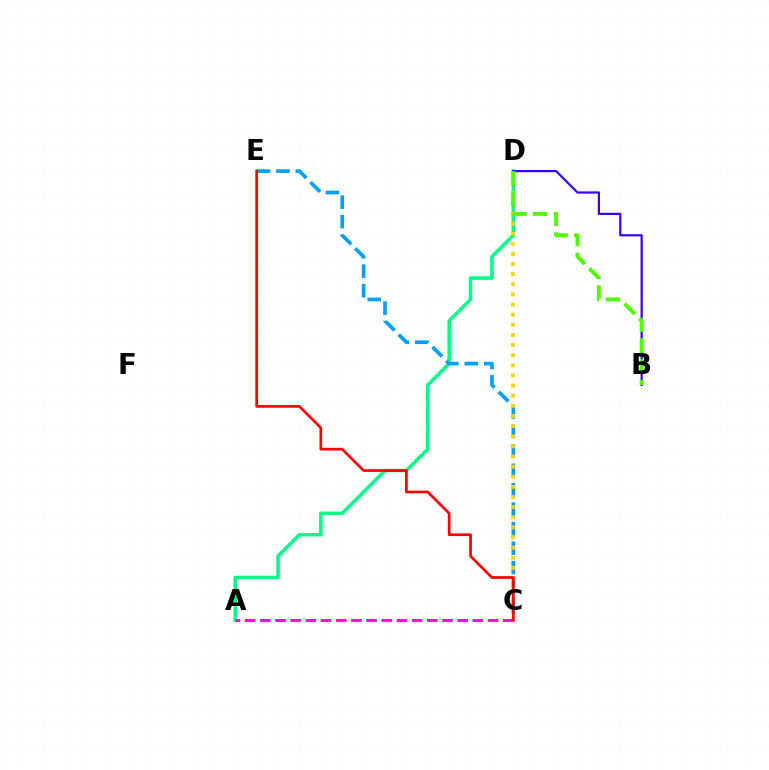{('A', 'D'): [{'color': '#00ff86', 'line_style': 'solid', 'thickness': 2.55}], ('C', 'E'): [{'color': '#009eff', 'line_style': 'dashed', 'thickness': 2.64}, {'color': '#ff0000', 'line_style': 'solid', 'thickness': 1.94}], ('C', 'D'): [{'color': '#ffd500', 'line_style': 'dotted', 'thickness': 2.75}], ('B', 'D'): [{'color': '#3700ff', 'line_style': 'solid', 'thickness': 1.58}, {'color': '#4fff00', 'line_style': 'dashed', 'thickness': 2.83}], ('A', 'C'): [{'color': '#ff00ed', 'line_style': 'dashed', 'thickness': 2.06}]}